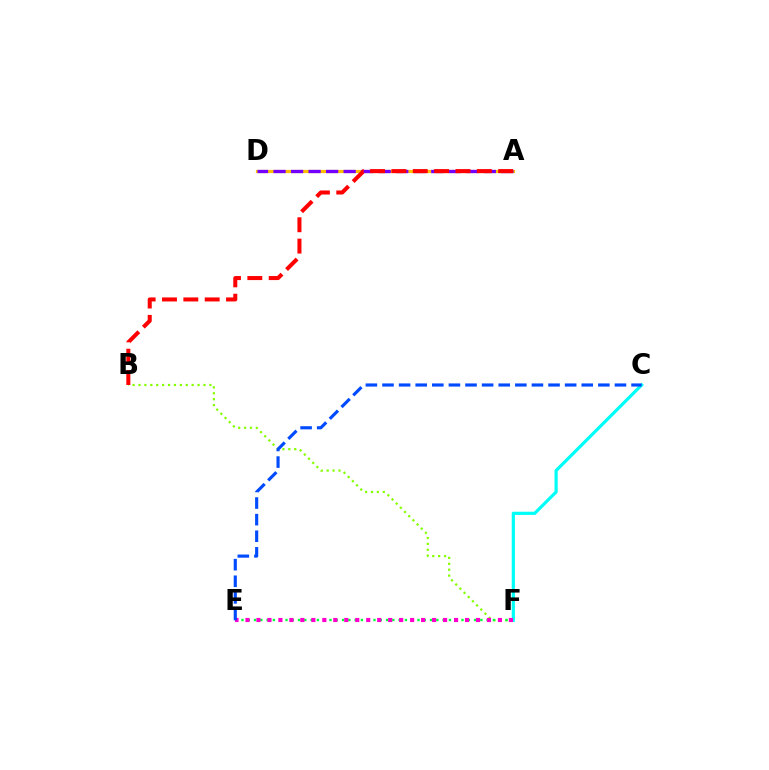{('B', 'F'): [{'color': '#84ff00', 'line_style': 'dotted', 'thickness': 1.6}], ('A', 'D'): [{'color': '#ffbd00', 'line_style': 'solid', 'thickness': 2.28}, {'color': '#7200ff', 'line_style': 'dashed', 'thickness': 2.38}], ('C', 'F'): [{'color': '#00fff6', 'line_style': 'solid', 'thickness': 2.3}], ('A', 'B'): [{'color': '#ff0000', 'line_style': 'dashed', 'thickness': 2.9}], ('E', 'F'): [{'color': '#00ff39', 'line_style': 'dotted', 'thickness': 1.71}, {'color': '#ff00cf', 'line_style': 'dotted', 'thickness': 2.98}], ('C', 'E'): [{'color': '#004bff', 'line_style': 'dashed', 'thickness': 2.26}]}